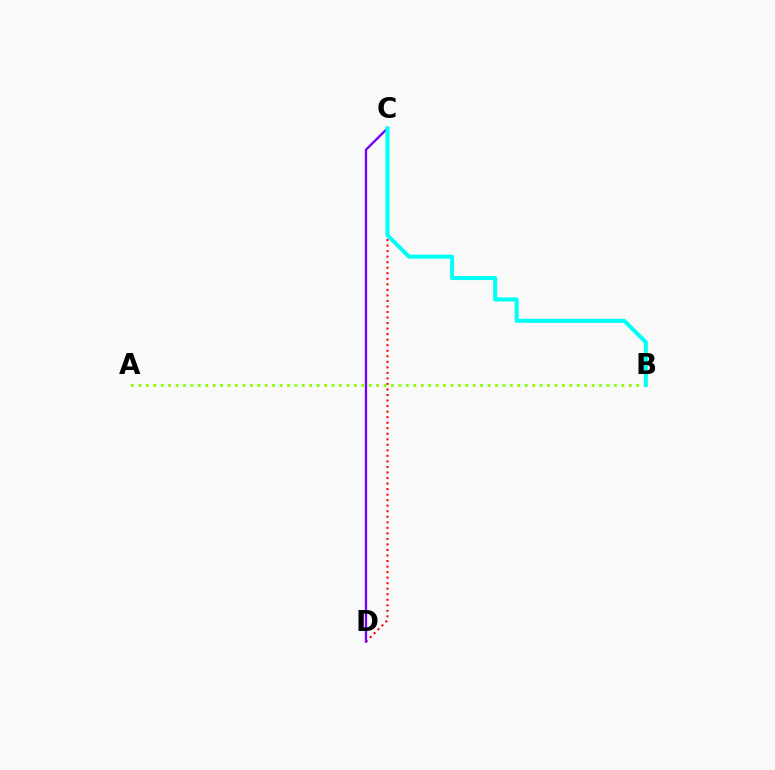{('C', 'D'): [{'color': '#ff0000', 'line_style': 'dotted', 'thickness': 1.5}, {'color': '#7200ff', 'line_style': 'solid', 'thickness': 1.66}], ('A', 'B'): [{'color': '#84ff00', 'line_style': 'dotted', 'thickness': 2.02}], ('B', 'C'): [{'color': '#00fff6', 'line_style': 'solid', 'thickness': 2.89}]}